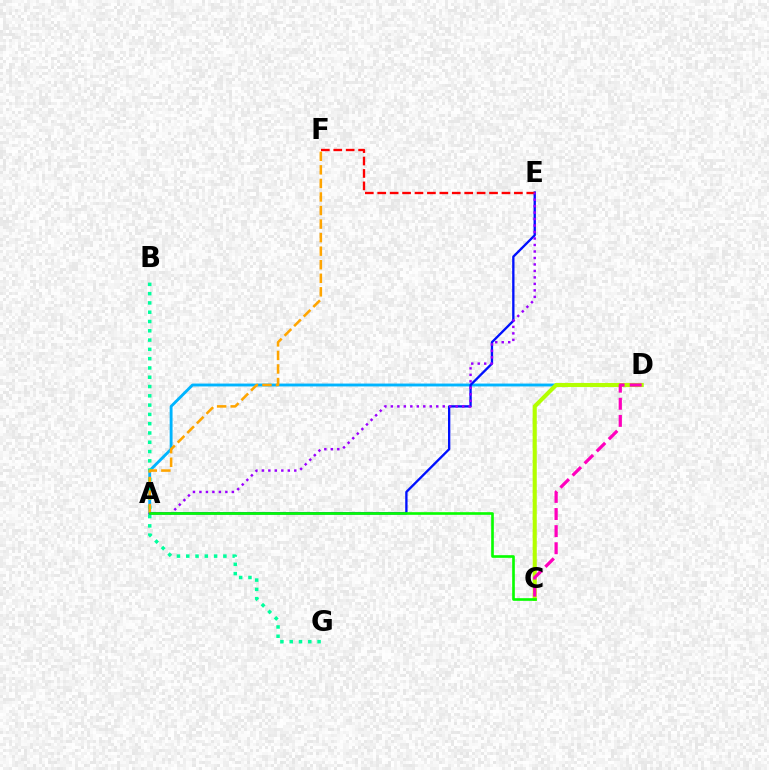{('A', 'D'): [{'color': '#00b5ff', 'line_style': 'solid', 'thickness': 2.07}], ('A', 'E'): [{'color': '#0010ff', 'line_style': 'solid', 'thickness': 1.68}, {'color': '#9b00ff', 'line_style': 'dotted', 'thickness': 1.76}], ('C', 'D'): [{'color': '#b3ff00', 'line_style': 'solid', 'thickness': 2.96}, {'color': '#ff00bd', 'line_style': 'dashed', 'thickness': 2.32}], ('B', 'G'): [{'color': '#00ff9d', 'line_style': 'dotted', 'thickness': 2.52}], ('A', 'F'): [{'color': '#ffa500', 'line_style': 'dashed', 'thickness': 1.84}], ('E', 'F'): [{'color': '#ff0000', 'line_style': 'dashed', 'thickness': 1.69}], ('A', 'C'): [{'color': '#08ff00', 'line_style': 'solid', 'thickness': 1.91}]}